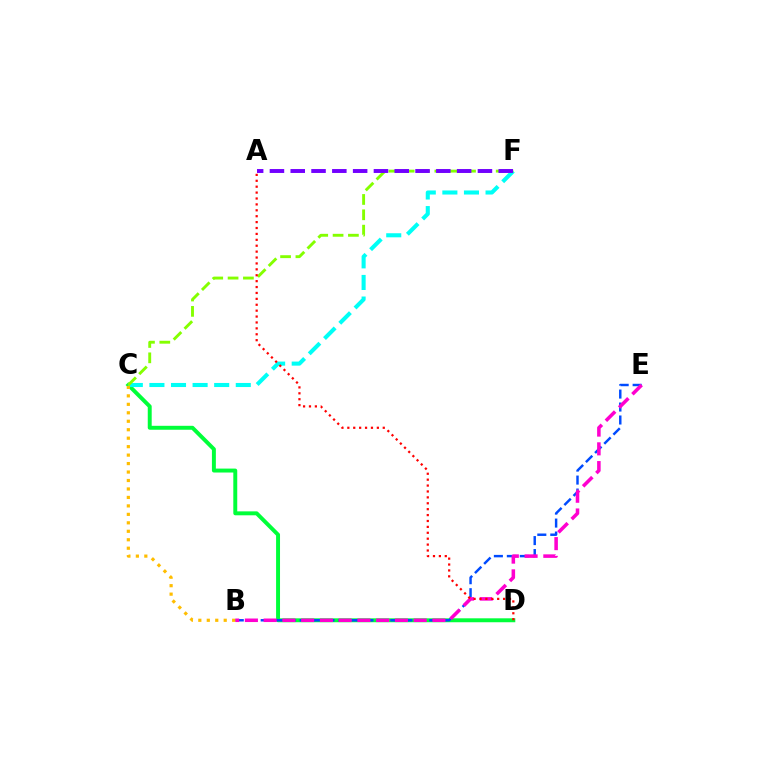{('C', 'D'): [{'color': '#00ff39', 'line_style': 'solid', 'thickness': 2.84}], ('C', 'F'): [{'color': '#00fff6', 'line_style': 'dashed', 'thickness': 2.93}, {'color': '#84ff00', 'line_style': 'dashed', 'thickness': 2.08}], ('B', 'E'): [{'color': '#004bff', 'line_style': 'dashed', 'thickness': 1.76}, {'color': '#ff00cf', 'line_style': 'dashed', 'thickness': 2.55}], ('A', 'F'): [{'color': '#7200ff', 'line_style': 'dashed', 'thickness': 2.83}], ('B', 'C'): [{'color': '#ffbd00', 'line_style': 'dotted', 'thickness': 2.3}], ('A', 'D'): [{'color': '#ff0000', 'line_style': 'dotted', 'thickness': 1.6}]}